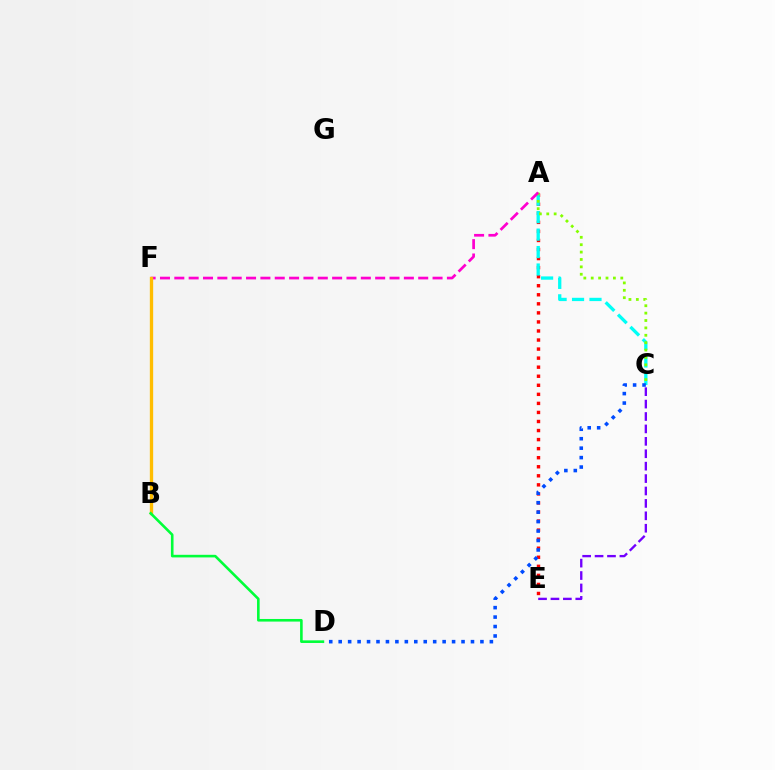{('A', 'E'): [{'color': '#ff0000', 'line_style': 'dotted', 'thickness': 2.46}], ('A', 'C'): [{'color': '#00fff6', 'line_style': 'dashed', 'thickness': 2.37}, {'color': '#84ff00', 'line_style': 'dotted', 'thickness': 2.01}], ('C', 'E'): [{'color': '#7200ff', 'line_style': 'dashed', 'thickness': 1.69}], ('A', 'F'): [{'color': '#ff00cf', 'line_style': 'dashed', 'thickness': 1.95}], ('B', 'F'): [{'color': '#ffbd00', 'line_style': 'solid', 'thickness': 2.39}], ('C', 'D'): [{'color': '#004bff', 'line_style': 'dotted', 'thickness': 2.57}], ('B', 'D'): [{'color': '#00ff39', 'line_style': 'solid', 'thickness': 1.88}]}